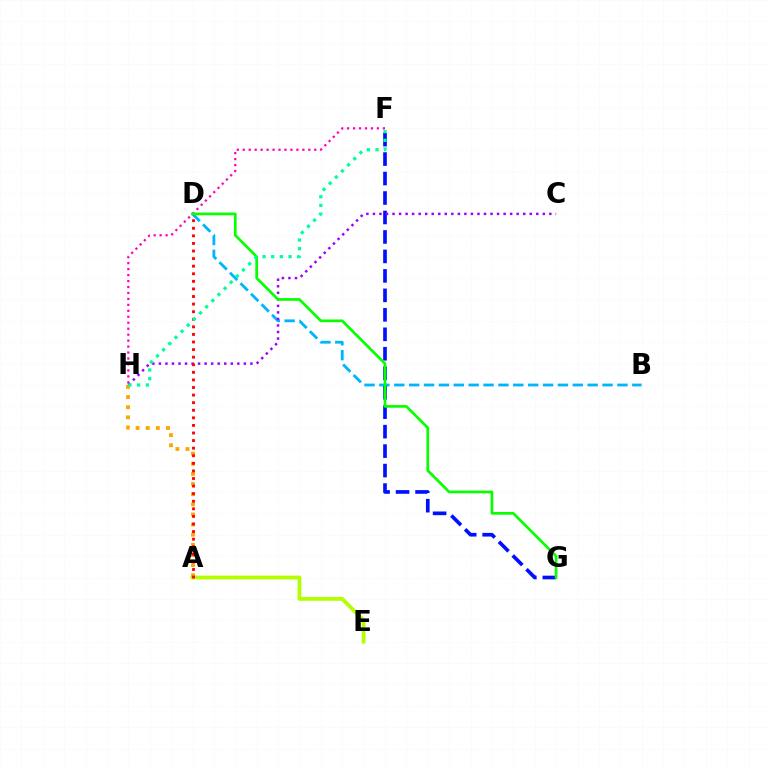{('B', 'D'): [{'color': '#00b5ff', 'line_style': 'dashed', 'thickness': 2.02}], ('F', 'G'): [{'color': '#0010ff', 'line_style': 'dashed', 'thickness': 2.64}], ('A', 'E'): [{'color': '#b3ff00', 'line_style': 'solid', 'thickness': 2.75}], ('F', 'H'): [{'color': '#ff00bd', 'line_style': 'dotted', 'thickness': 1.62}, {'color': '#00ff9d', 'line_style': 'dotted', 'thickness': 2.36}], ('C', 'H'): [{'color': '#9b00ff', 'line_style': 'dotted', 'thickness': 1.78}], ('A', 'H'): [{'color': '#ffa500', 'line_style': 'dotted', 'thickness': 2.75}], ('A', 'D'): [{'color': '#ff0000', 'line_style': 'dotted', 'thickness': 2.06}], ('D', 'G'): [{'color': '#08ff00', 'line_style': 'solid', 'thickness': 1.95}]}